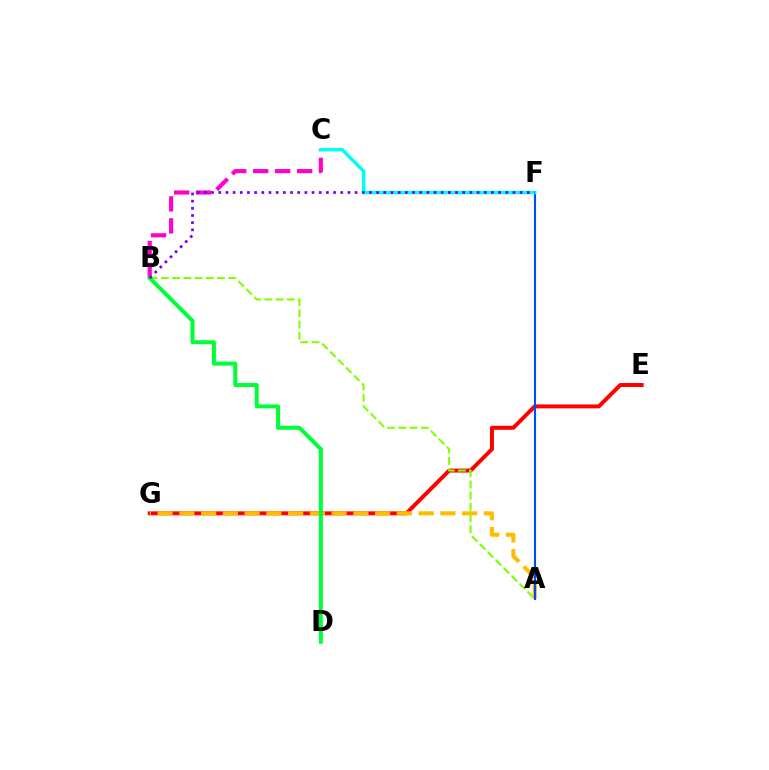{('B', 'C'): [{'color': '#ff00cf', 'line_style': 'dashed', 'thickness': 2.98}], ('E', 'G'): [{'color': '#ff0000', 'line_style': 'solid', 'thickness': 2.85}], ('A', 'G'): [{'color': '#ffbd00', 'line_style': 'dashed', 'thickness': 2.96}], ('A', 'F'): [{'color': '#004bff', 'line_style': 'solid', 'thickness': 1.52}], ('C', 'F'): [{'color': '#00fff6', 'line_style': 'solid', 'thickness': 2.51}], ('A', 'B'): [{'color': '#84ff00', 'line_style': 'dashed', 'thickness': 1.53}], ('B', 'D'): [{'color': '#00ff39', 'line_style': 'solid', 'thickness': 2.89}], ('B', 'F'): [{'color': '#7200ff', 'line_style': 'dotted', 'thickness': 1.95}]}